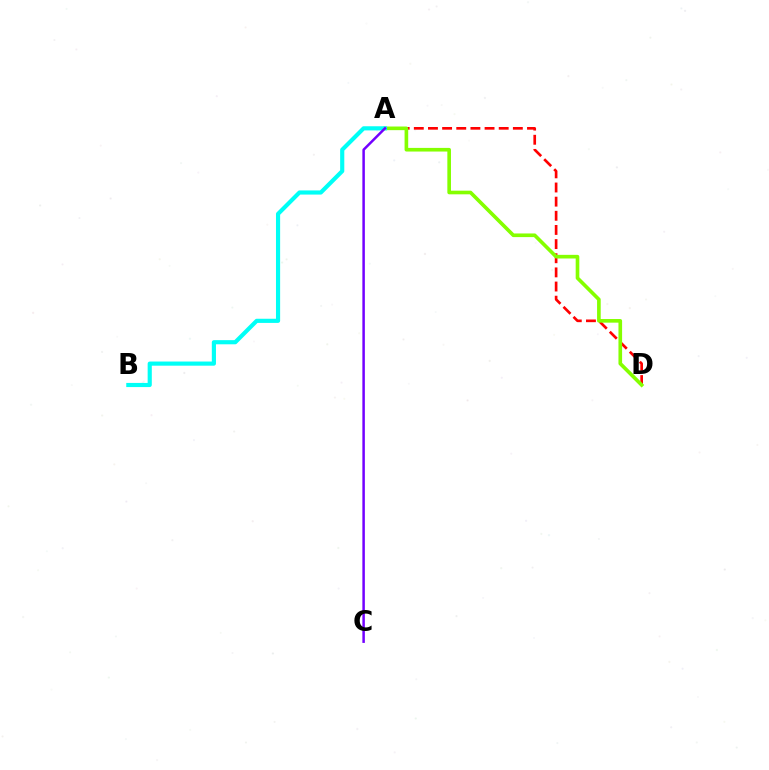{('A', 'D'): [{'color': '#ff0000', 'line_style': 'dashed', 'thickness': 1.92}, {'color': '#84ff00', 'line_style': 'solid', 'thickness': 2.62}], ('A', 'B'): [{'color': '#00fff6', 'line_style': 'solid', 'thickness': 2.99}], ('A', 'C'): [{'color': '#7200ff', 'line_style': 'solid', 'thickness': 1.8}]}